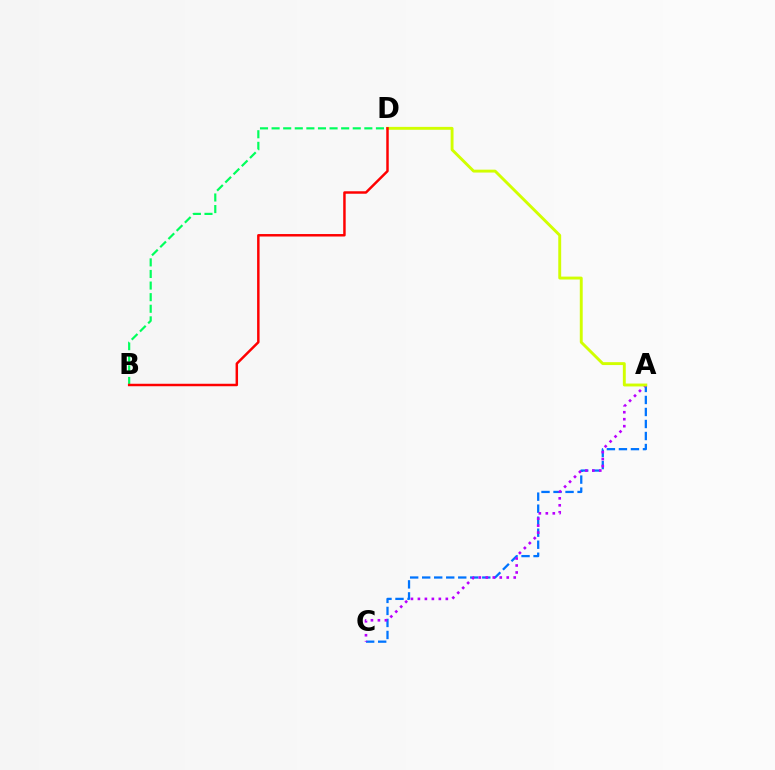{('B', 'D'): [{'color': '#00ff5c', 'line_style': 'dashed', 'thickness': 1.57}, {'color': '#ff0000', 'line_style': 'solid', 'thickness': 1.78}], ('A', 'C'): [{'color': '#0074ff', 'line_style': 'dashed', 'thickness': 1.63}, {'color': '#b900ff', 'line_style': 'dotted', 'thickness': 1.9}], ('A', 'D'): [{'color': '#d1ff00', 'line_style': 'solid', 'thickness': 2.09}]}